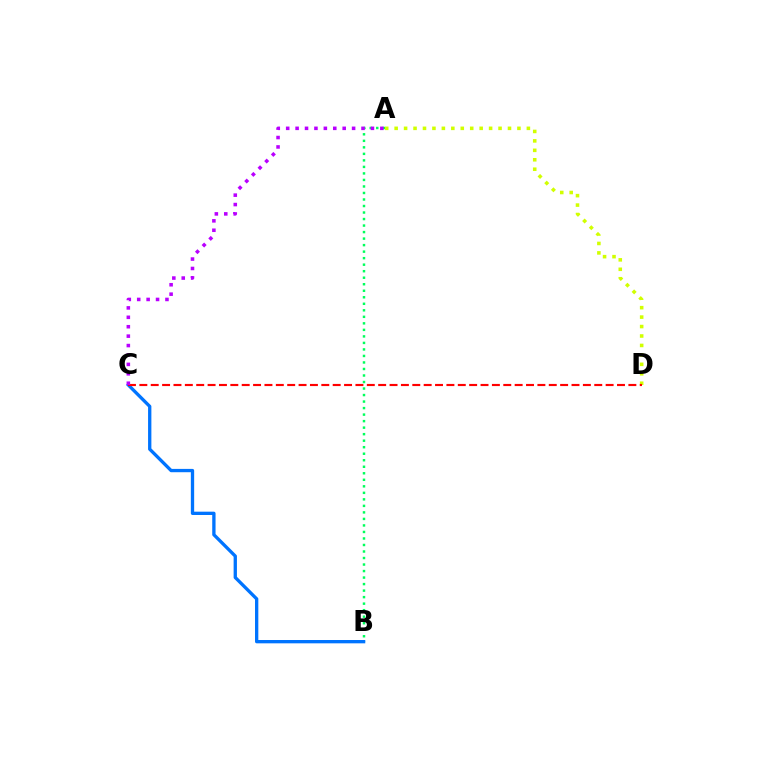{('A', 'D'): [{'color': '#d1ff00', 'line_style': 'dotted', 'thickness': 2.57}], ('A', 'B'): [{'color': '#00ff5c', 'line_style': 'dotted', 'thickness': 1.77}], ('B', 'C'): [{'color': '#0074ff', 'line_style': 'solid', 'thickness': 2.39}], ('C', 'D'): [{'color': '#ff0000', 'line_style': 'dashed', 'thickness': 1.54}], ('A', 'C'): [{'color': '#b900ff', 'line_style': 'dotted', 'thickness': 2.56}]}